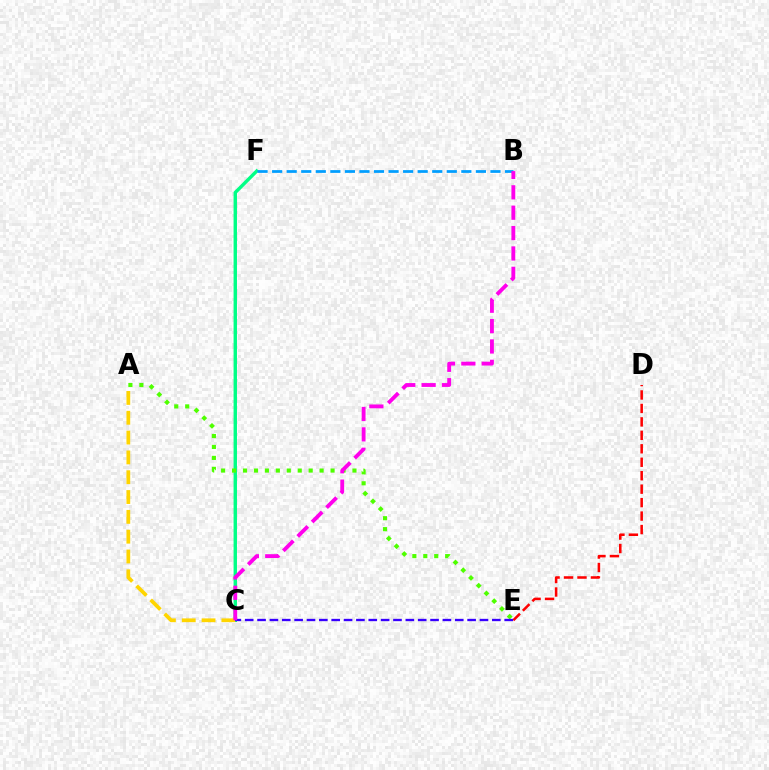{('D', 'E'): [{'color': '#ff0000', 'line_style': 'dashed', 'thickness': 1.83}], ('C', 'F'): [{'color': '#00ff86', 'line_style': 'solid', 'thickness': 2.45}], ('B', 'F'): [{'color': '#009eff', 'line_style': 'dashed', 'thickness': 1.98}], ('A', 'C'): [{'color': '#ffd500', 'line_style': 'dashed', 'thickness': 2.69}], ('A', 'E'): [{'color': '#4fff00', 'line_style': 'dotted', 'thickness': 2.97}], ('C', 'E'): [{'color': '#3700ff', 'line_style': 'dashed', 'thickness': 1.68}], ('B', 'C'): [{'color': '#ff00ed', 'line_style': 'dashed', 'thickness': 2.77}]}